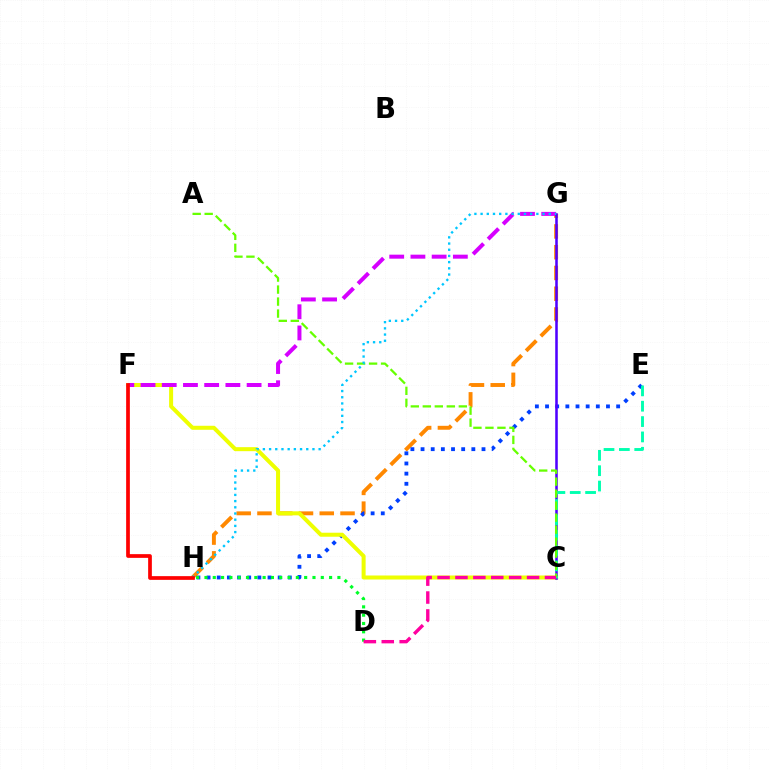{('G', 'H'): [{'color': '#ff8800', 'line_style': 'dashed', 'thickness': 2.82}, {'color': '#00c7ff', 'line_style': 'dotted', 'thickness': 1.68}], ('E', 'H'): [{'color': '#003fff', 'line_style': 'dotted', 'thickness': 2.76}], ('C', 'F'): [{'color': '#eeff00', 'line_style': 'solid', 'thickness': 2.89}], ('F', 'G'): [{'color': '#d600ff', 'line_style': 'dashed', 'thickness': 2.88}], ('C', 'G'): [{'color': '#4f00ff', 'line_style': 'solid', 'thickness': 1.84}], ('C', 'E'): [{'color': '#00ffaf', 'line_style': 'dashed', 'thickness': 2.09}], ('A', 'C'): [{'color': '#66ff00', 'line_style': 'dashed', 'thickness': 1.63}], ('D', 'H'): [{'color': '#00ff27', 'line_style': 'dotted', 'thickness': 2.26}], ('F', 'H'): [{'color': '#ff0000', 'line_style': 'solid', 'thickness': 2.68}], ('C', 'D'): [{'color': '#ff00a0', 'line_style': 'dashed', 'thickness': 2.43}]}